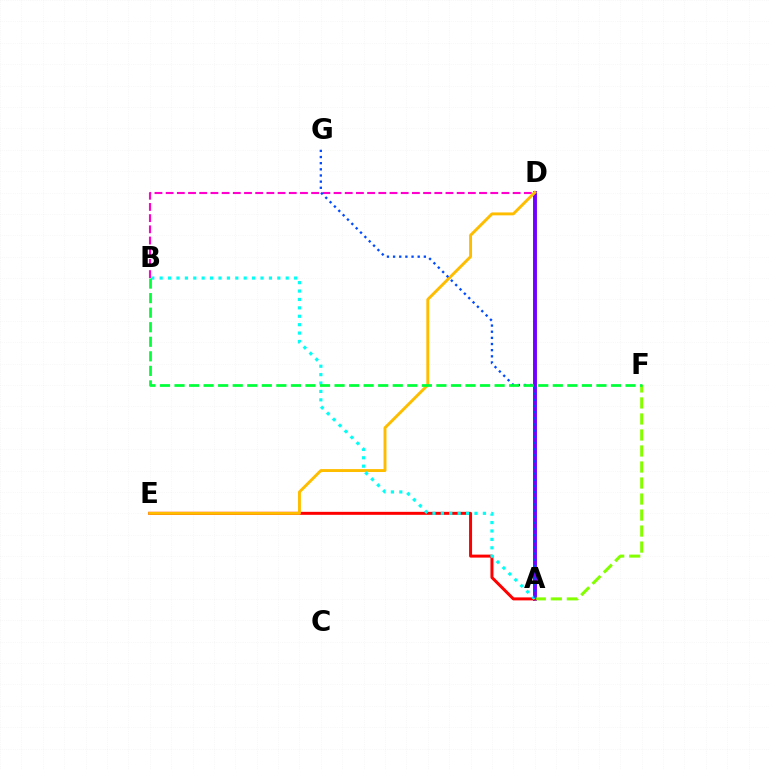{('B', 'D'): [{'color': '#ff00cf', 'line_style': 'dashed', 'thickness': 1.52}], ('A', 'D'): [{'color': '#7200ff', 'line_style': 'solid', 'thickness': 2.8}], ('A', 'F'): [{'color': '#84ff00', 'line_style': 'dashed', 'thickness': 2.18}], ('A', 'E'): [{'color': '#ff0000', 'line_style': 'solid', 'thickness': 2.16}], ('D', 'E'): [{'color': '#ffbd00', 'line_style': 'solid', 'thickness': 2.1}], ('A', 'B'): [{'color': '#00fff6', 'line_style': 'dotted', 'thickness': 2.28}], ('A', 'G'): [{'color': '#004bff', 'line_style': 'dotted', 'thickness': 1.67}], ('B', 'F'): [{'color': '#00ff39', 'line_style': 'dashed', 'thickness': 1.98}]}